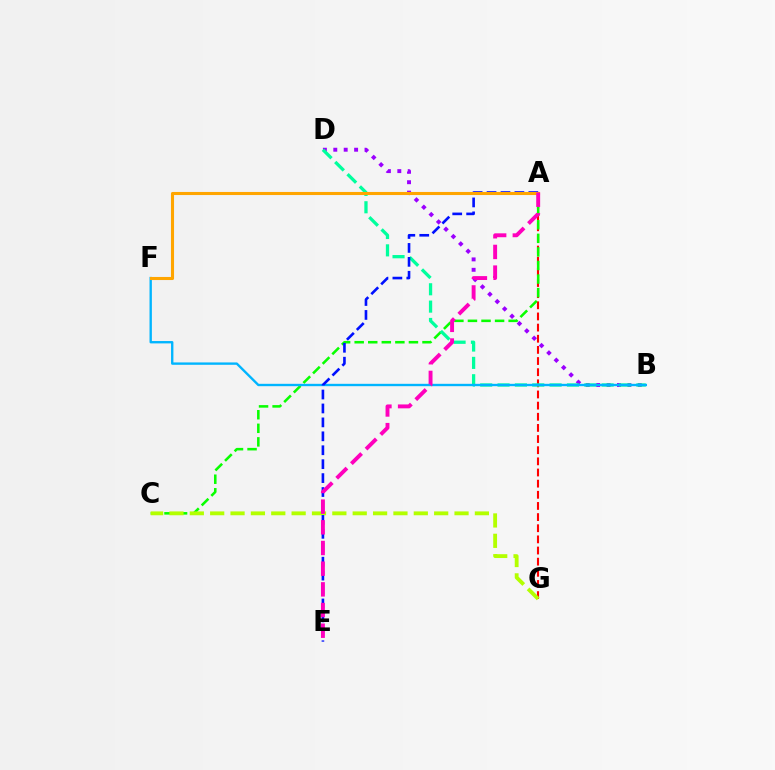{('A', 'G'): [{'color': '#ff0000', 'line_style': 'dashed', 'thickness': 1.51}], ('A', 'C'): [{'color': '#08ff00', 'line_style': 'dashed', 'thickness': 1.84}], ('B', 'D'): [{'color': '#9b00ff', 'line_style': 'dotted', 'thickness': 2.83}, {'color': '#00ff9d', 'line_style': 'dashed', 'thickness': 2.36}], ('C', 'G'): [{'color': '#b3ff00', 'line_style': 'dashed', 'thickness': 2.77}], ('B', 'F'): [{'color': '#00b5ff', 'line_style': 'solid', 'thickness': 1.7}], ('A', 'E'): [{'color': '#0010ff', 'line_style': 'dashed', 'thickness': 1.89}, {'color': '#ff00bd', 'line_style': 'dashed', 'thickness': 2.81}], ('A', 'F'): [{'color': '#ffa500', 'line_style': 'solid', 'thickness': 2.21}]}